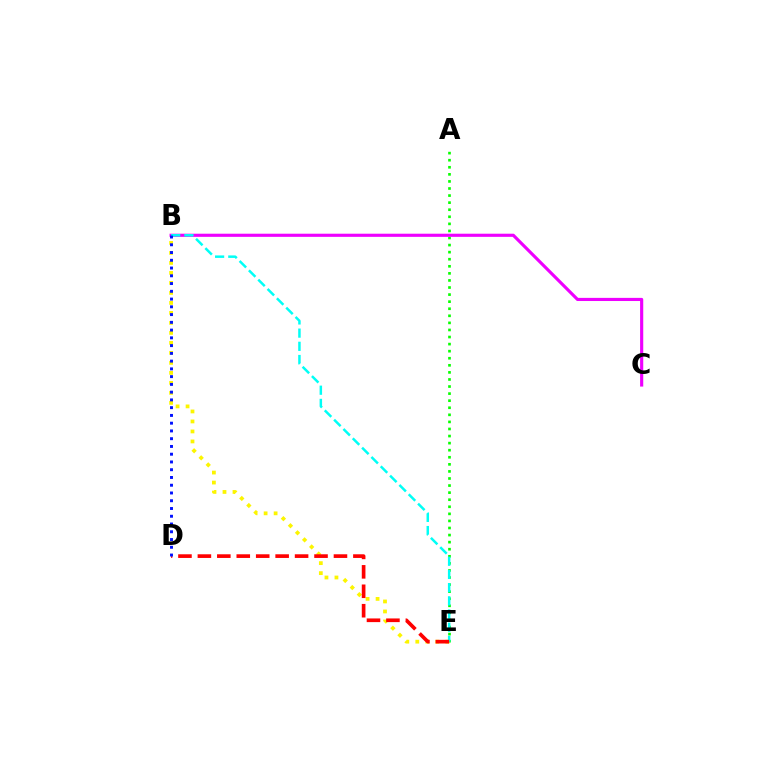{('A', 'E'): [{'color': '#08ff00', 'line_style': 'dotted', 'thickness': 1.92}], ('B', 'E'): [{'color': '#fcf500', 'line_style': 'dotted', 'thickness': 2.72}, {'color': '#00fff6', 'line_style': 'dashed', 'thickness': 1.79}], ('B', 'C'): [{'color': '#ee00ff', 'line_style': 'solid', 'thickness': 2.26}], ('D', 'E'): [{'color': '#ff0000', 'line_style': 'dashed', 'thickness': 2.64}], ('B', 'D'): [{'color': '#0010ff', 'line_style': 'dotted', 'thickness': 2.11}]}